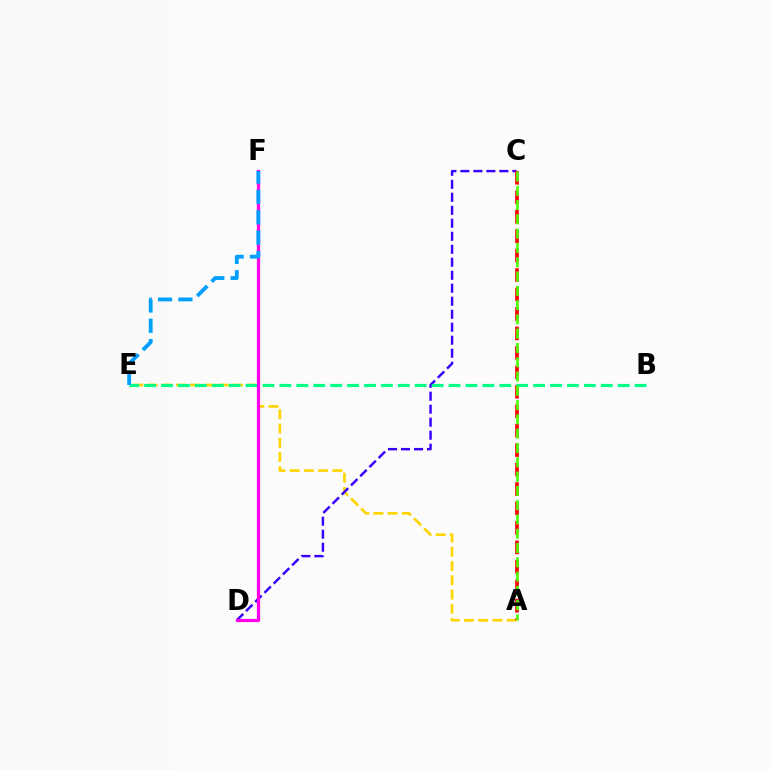{('A', 'E'): [{'color': '#ffd500', 'line_style': 'dashed', 'thickness': 1.93}], ('C', 'D'): [{'color': '#3700ff', 'line_style': 'dashed', 'thickness': 1.77}], ('A', 'C'): [{'color': '#ff0000', 'line_style': 'dashed', 'thickness': 2.64}, {'color': '#4fff00', 'line_style': 'dashed', 'thickness': 1.94}], ('B', 'E'): [{'color': '#00ff86', 'line_style': 'dashed', 'thickness': 2.3}], ('D', 'F'): [{'color': '#ff00ed', 'line_style': 'solid', 'thickness': 2.33}], ('E', 'F'): [{'color': '#009eff', 'line_style': 'dashed', 'thickness': 2.77}]}